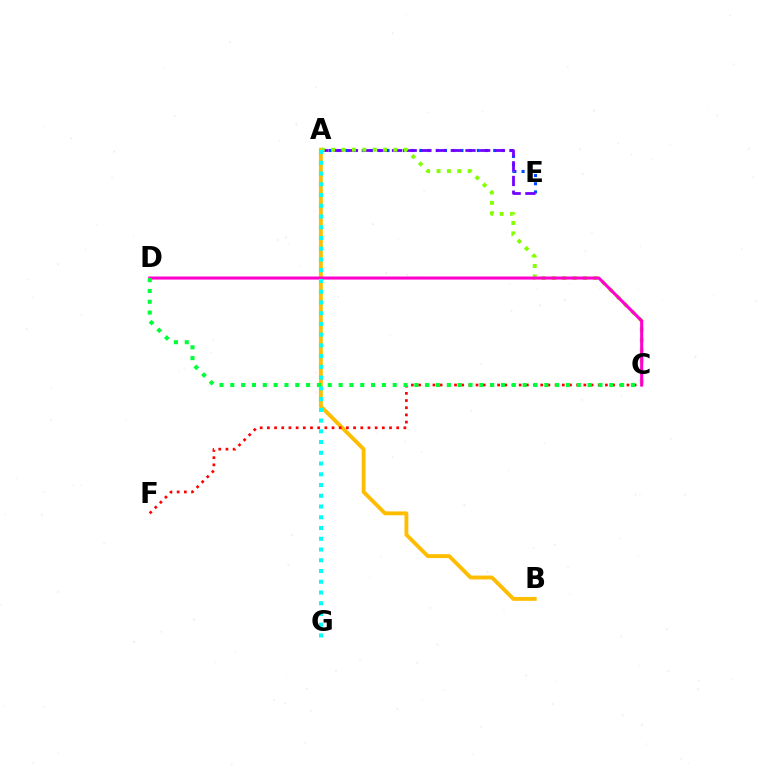{('A', 'E'): [{'color': '#004bff', 'line_style': 'dotted', 'thickness': 2.23}, {'color': '#7200ff', 'line_style': 'dashed', 'thickness': 2.0}], ('A', 'B'): [{'color': '#ffbd00', 'line_style': 'solid', 'thickness': 2.78}], ('A', 'C'): [{'color': '#84ff00', 'line_style': 'dotted', 'thickness': 2.82}], ('C', 'D'): [{'color': '#ff00cf', 'line_style': 'solid', 'thickness': 2.2}, {'color': '#00ff39', 'line_style': 'dotted', 'thickness': 2.94}], ('C', 'F'): [{'color': '#ff0000', 'line_style': 'dotted', 'thickness': 1.95}], ('A', 'G'): [{'color': '#00fff6', 'line_style': 'dotted', 'thickness': 2.92}]}